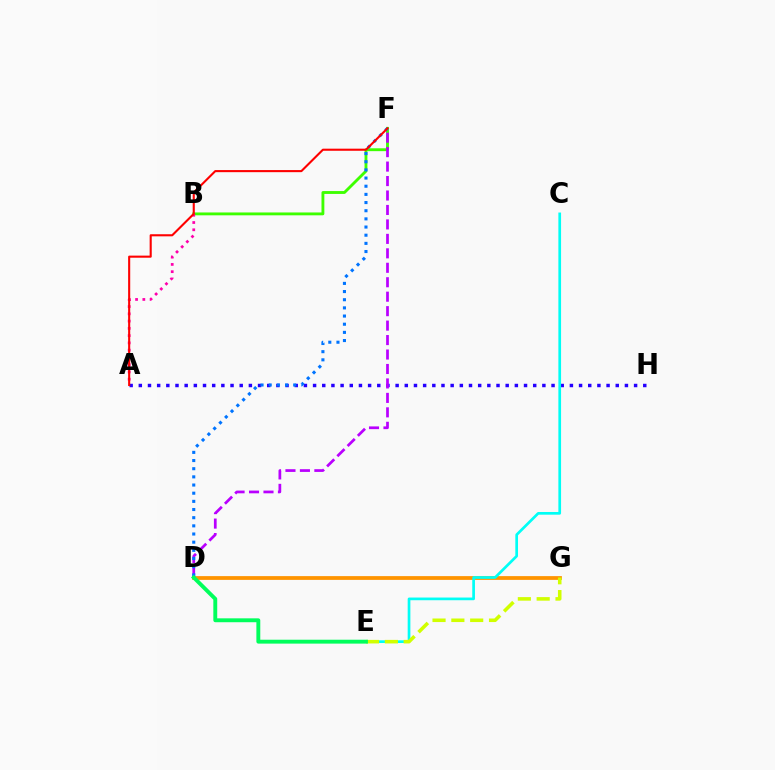{('B', 'F'): [{'color': '#3dff00', 'line_style': 'solid', 'thickness': 2.06}], ('A', 'B'): [{'color': '#ff00ac', 'line_style': 'dotted', 'thickness': 1.97}], ('A', 'H'): [{'color': '#2500ff', 'line_style': 'dotted', 'thickness': 2.49}], ('D', 'G'): [{'color': '#ff9400', 'line_style': 'solid', 'thickness': 2.72}], ('C', 'E'): [{'color': '#00fff6', 'line_style': 'solid', 'thickness': 1.94}], ('D', 'F'): [{'color': '#b900ff', 'line_style': 'dashed', 'thickness': 1.96}, {'color': '#0074ff', 'line_style': 'dotted', 'thickness': 2.22}], ('E', 'G'): [{'color': '#d1ff00', 'line_style': 'dashed', 'thickness': 2.56}], ('D', 'E'): [{'color': '#00ff5c', 'line_style': 'solid', 'thickness': 2.8}], ('A', 'F'): [{'color': '#ff0000', 'line_style': 'solid', 'thickness': 1.51}]}